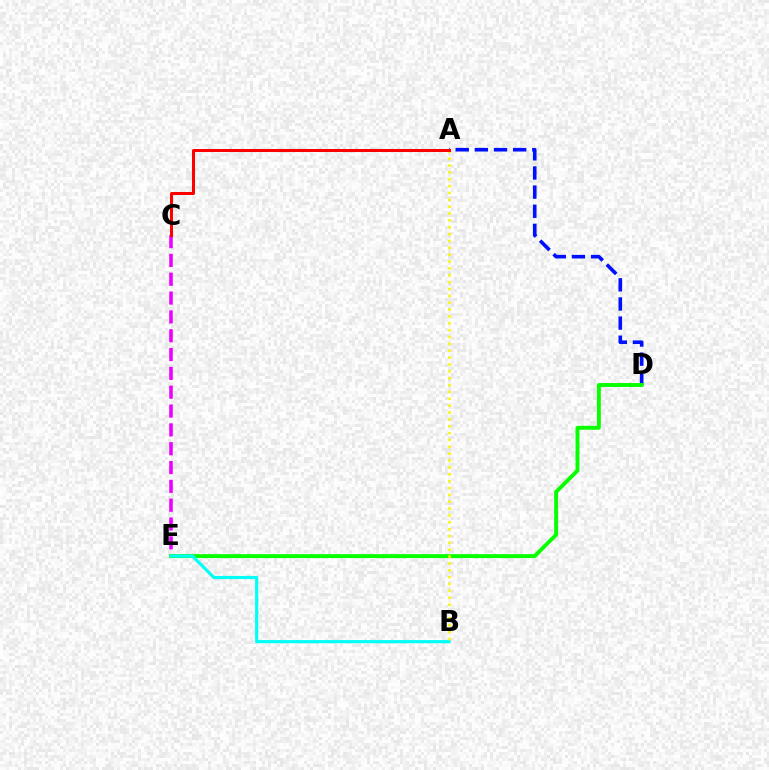{('C', 'E'): [{'color': '#ee00ff', 'line_style': 'dashed', 'thickness': 2.56}], ('A', 'D'): [{'color': '#0010ff', 'line_style': 'dashed', 'thickness': 2.6}], ('D', 'E'): [{'color': '#08ff00', 'line_style': 'solid', 'thickness': 2.81}], ('B', 'E'): [{'color': '#00fff6', 'line_style': 'solid', 'thickness': 2.27}], ('A', 'B'): [{'color': '#fcf500', 'line_style': 'dotted', 'thickness': 1.86}], ('A', 'C'): [{'color': '#ff0000', 'line_style': 'solid', 'thickness': 2.18}]}